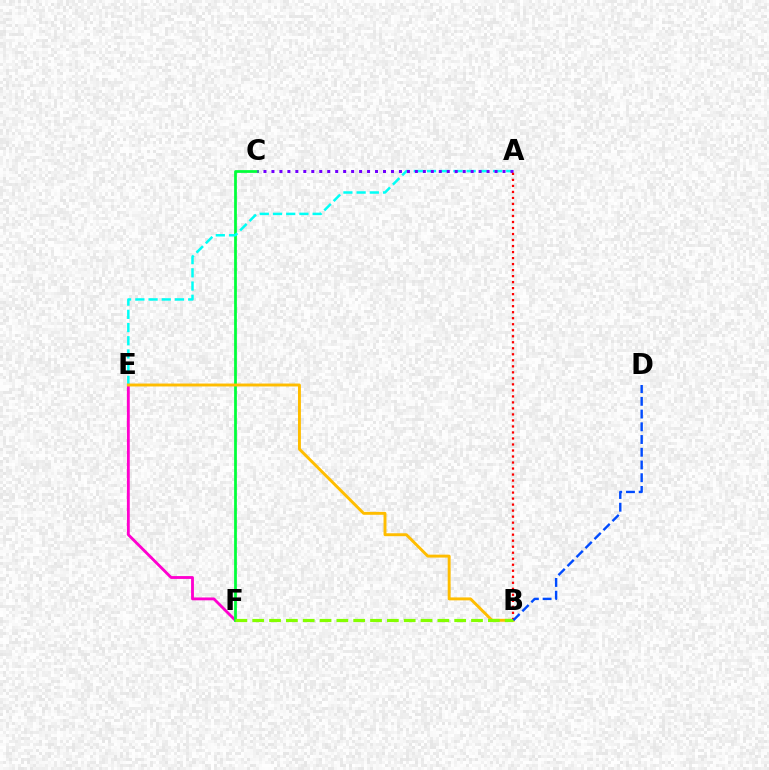{('E', 'F'): [{'color': '#ff00cf', 'line_style': 'solid', 'thickness': 2.04}], ('C', 'F'): [{'color': '#00ff39', 'line_style': 'solid', 'thickness': 1.98}], ('A', 'E'): [{'color': '#00fff6', 'line_style': 'dashed', 'thickness': 1.79}], ('A', 'C'): [{'color': '#7200ff', 'line_style': 'dotted', 'thickness': 2.17}], ('B', 'E'): [{'color': '#ffbd00', 'line_style': 'solid', 'thickness': 2.1}], ('A', 'B'): [{'color': '#ff0000', 'line_style': 'dotted', 'thickness': 1.63}], ('B', 'F'): [{'color': '#84ff00', 'line_style': 'dashed', 'thickness': 2.29}], ('B', 'D'): [{'color': '#004bff', 'line_style': 'dashed', 'thickness': 1.73}]}